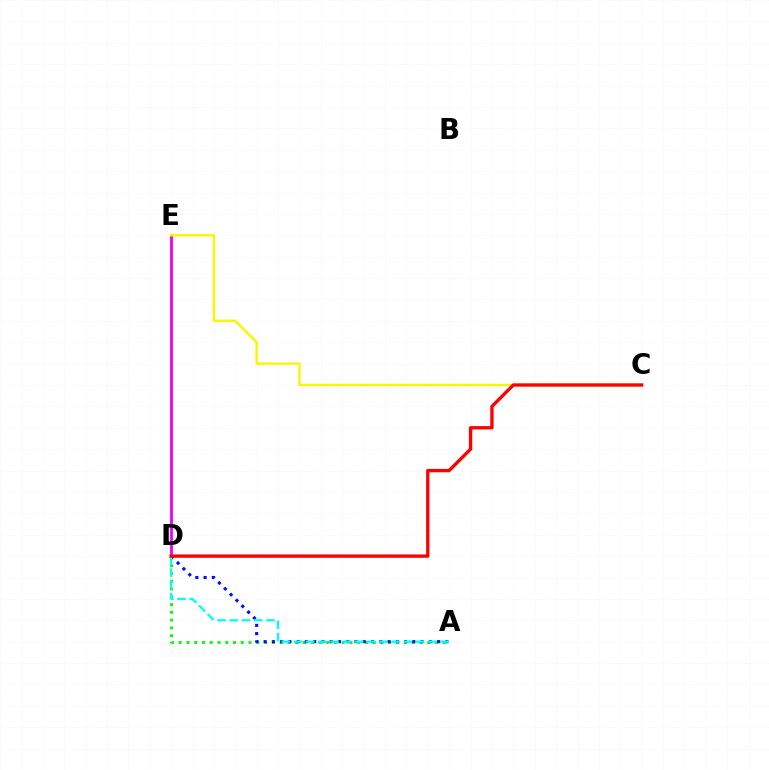{('A', 'D'): [{'color': '#08ff00', 'line_style': 'dotted', 'thickness': 2.11}, {'color': '#0010ff', 'line_style': 'dotted', 'thickness': 2.24}, {'color': '#00fff6', 'line_style': 'dashed', 'thickness': 1.66}], ('D', 'E'): [{'color': '#ee00ff', 'line_style': 'solid', 'thickness': 2.04}], ('C', 'E'): [{'color': '#fcf500', 'line_style': 'solid', 'thickness': 1.75}], ('C', 'D'): [{'color': '#ff0000', 'line_style': 'solid', 'thickness': 2.4}]}